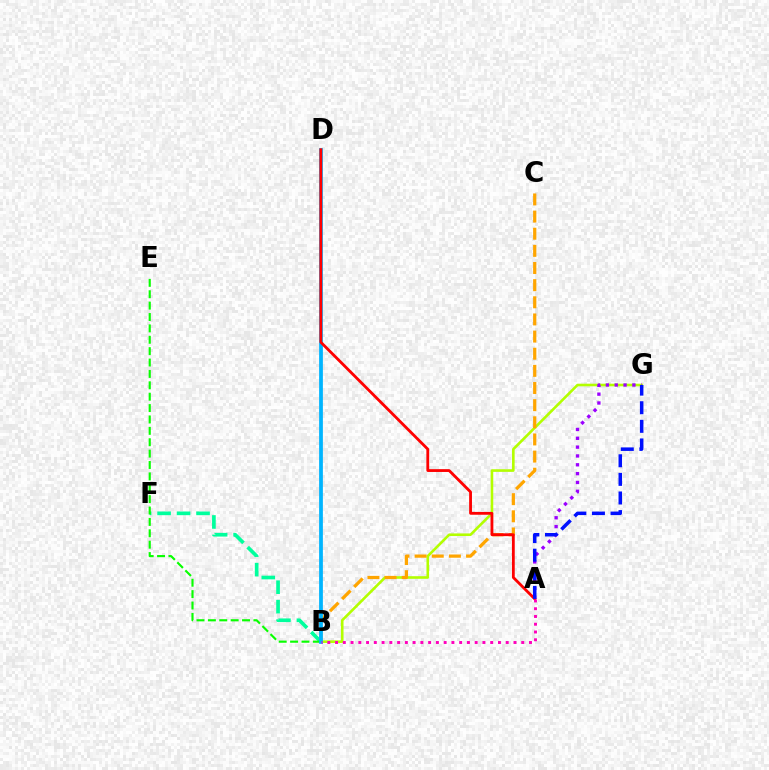{('B', 'F'): [{'color': '#00ff9d', 'line_style': 'dashed', 'thickness': 2.65}], ('B', 'G'): [{'color': '#b3ff00', 'line_style': 'solid', 'thickness': 1.88}], ('B', 'C'): [{'color': '#ffa500', 'line_style': 'dashed', 'thickness': 2.33}], ('B', 'E'): [{'color': '#08ff00', 'line_style': 'dashed', 'thickness': 1.55}], ('A', 'G'): [{'color': '#9b00ff', 'line_style': 'dotted', 'thickness': 2.4}, {'color': '#0010ff', 'line_style': 'dashed', 'thickness': 2.53}], ('B', 'D'): [{'color': '#00b5ff', 'line_style': 'solid', 'thickness': 2.71}], ('A', 'D'): [{'color': '#ff0000', 'line_style': 'solid', 'thickness': 2.03}], ('A', 'B'): [{'color': '#ff00bd', 'line_style': 'dotted', 'thickness': 2.11}]}